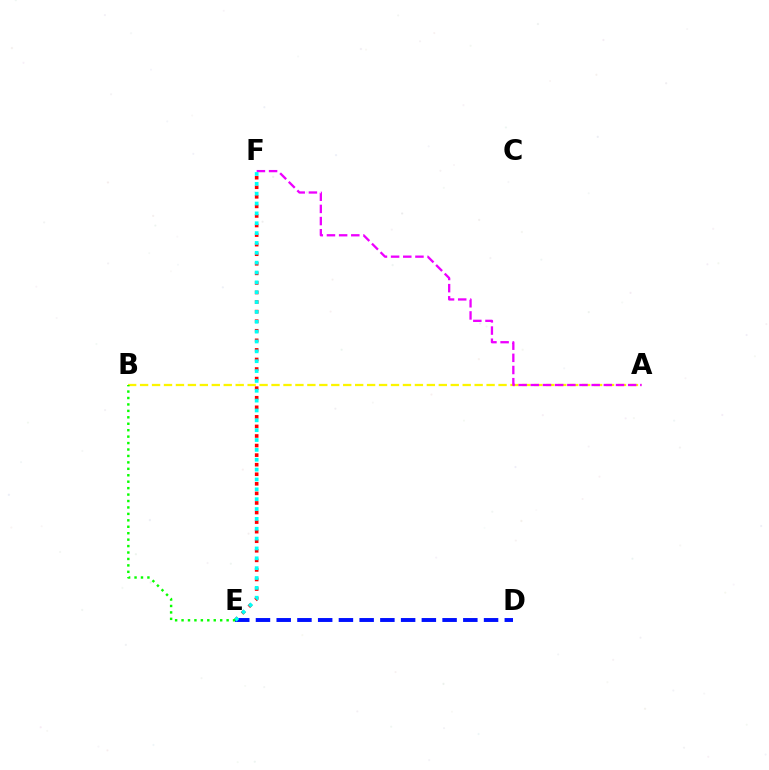{('E', 'F'): [{'color': '#ff0000', 'line_style': 'dotted', 'thickness': 2.6}, {'color': '#00fff6', 'line_style': 'dotted', 'thickness': 2.68}], ('A', 'B'): [{'color': '#fcf500', 'line_style': 'dashed', 'thickness': 1.62}], ('D', 'E'): [{'color': '#0010ff', 'line_style': 'dashed', 'thickness': 2.82}], ('A', 'F'): [{'color': '#ee00ff', 'line_style': 'dashed', 'thickness': 1.65}], ('B', 'E'): [{'color': '#08ff00', 'line_style': 'dotted', 'thickness': 1.75}]}